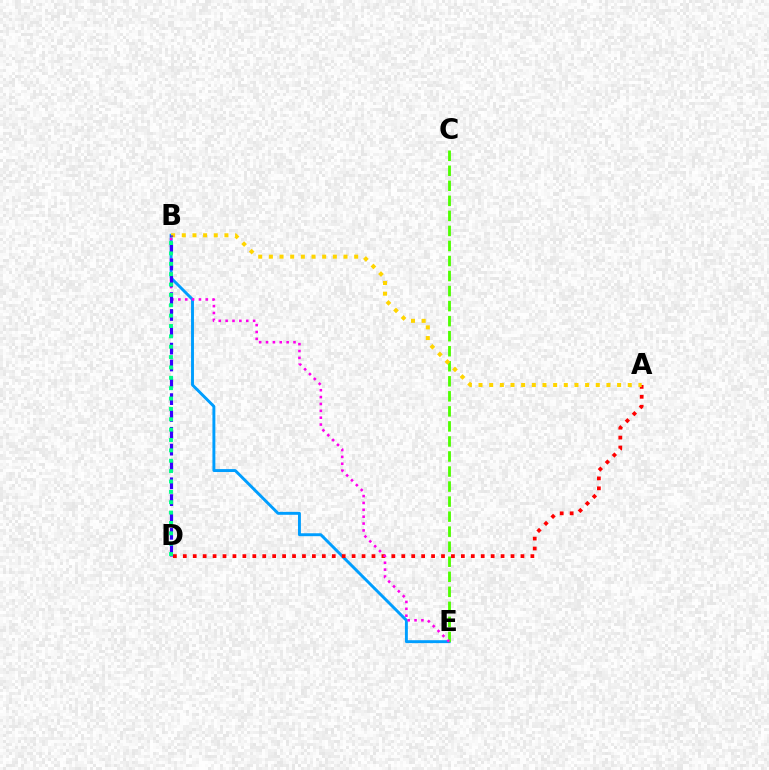{('B', 'E'): [{'color': '#009eff', 'line_style': 'solid', 'thickness': 2.1}, {'color': '#ff00ed', 'line_style': 'dotted', 'thickness': 1.87}], ('A', 'D'): [{'color': '#ff0000', 'line_style': 'dotted', 'thickness': 2.7}], ('C', 'E'): [{'color': '#4fff00', 'line_style': 'dashed', 'thickness': 2.04}], ('A', 'B'): [{'color': '#ffd500', 'line_style': 'dotted', 'thickness': 2.9}], ('B', 'D'): [{'color': '#3700ff', 'line_style': 'dashed', 'thickness': 2.29}, {'color': '#00ff86', 'line_style': 'dotted', 'thickness': 2.82}]}